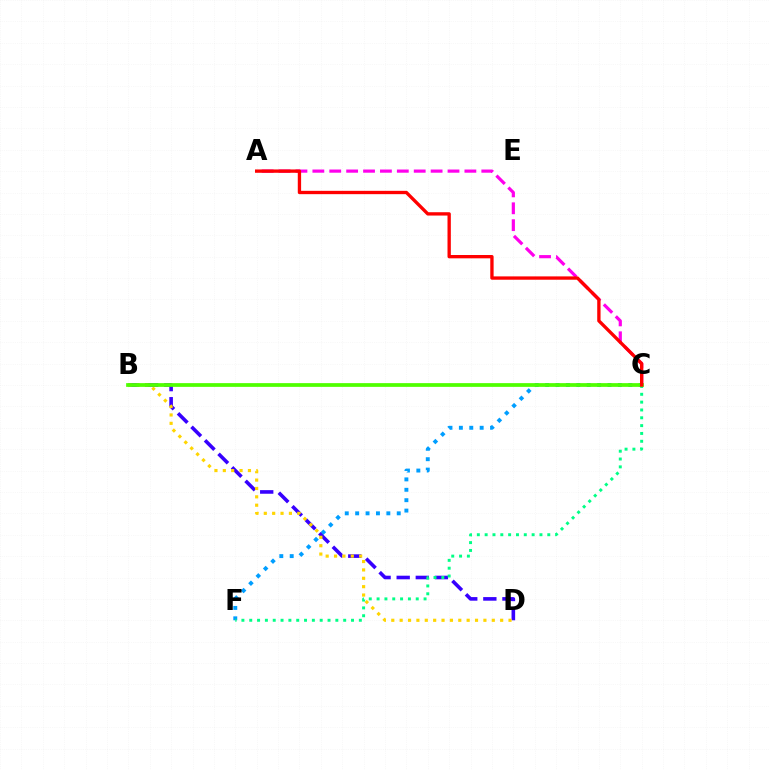{('A', 'C'): [{'color': '#ff00ed', 'line_style': 'dashed', 'thickness': 2.3}, {'color': '#ff0000', 'line_style': 'solid', 'thickness': 2.4}], ('C', 'F'): [{'color': '#009eff', 'line_style': 'dotted', 'thickness': 2.82}, {'color': '#00ff86', 'line_style': 'dotted', 'thickness': 2.13}], ('B', 'D'): [{'color': '#3700ff', 'line_style': 'dashed', 'thickness': 2.6}, {'color': '#ffd500', 'line_style': 'dotted', 'thickness': 2.28}], ('B', 'C'): [{'color': '#4fff00', 'line_style': 'solid', 'thickness': 2.69}]}